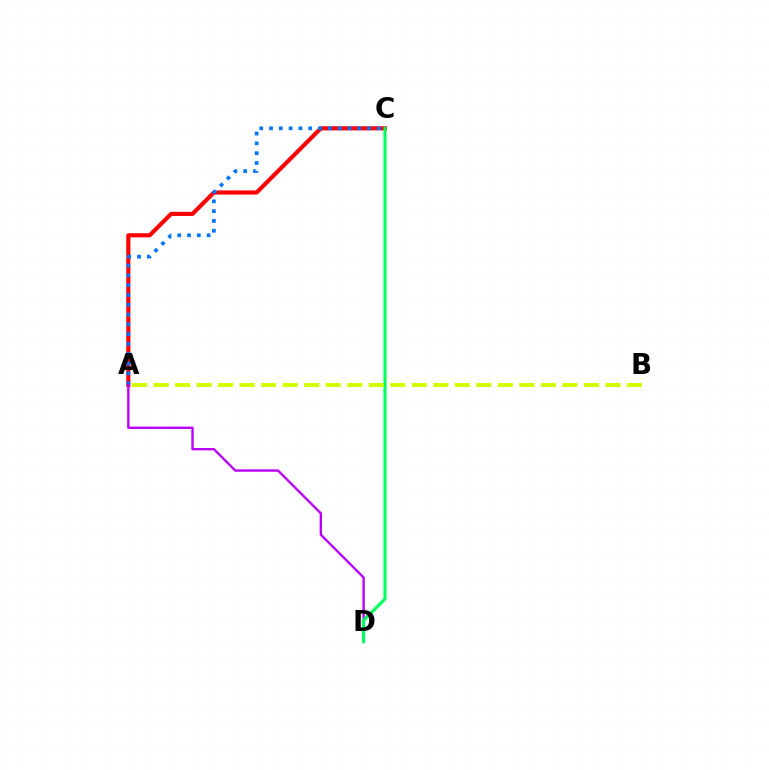{('A', 'C'): [{'color': '#ff0000', 'line_style': 'solid', 'thickness': 2.97}, {'color': '#0074ff', 'line_style': 'dotted', 'thickness': 2.66}], ('A', 'D'): [{'color': '#b900ff', 'line_style': 'solid', 'thickness': 1.7}], ('C', 'D'): [{'color': '#00ff5c', 'line_style': 'solid', 'thickness': 2.26}], ('A', 'B'): [{'color': '#d1ff00', 'line_style': 'dashed', 'thickness': 2.92}]}